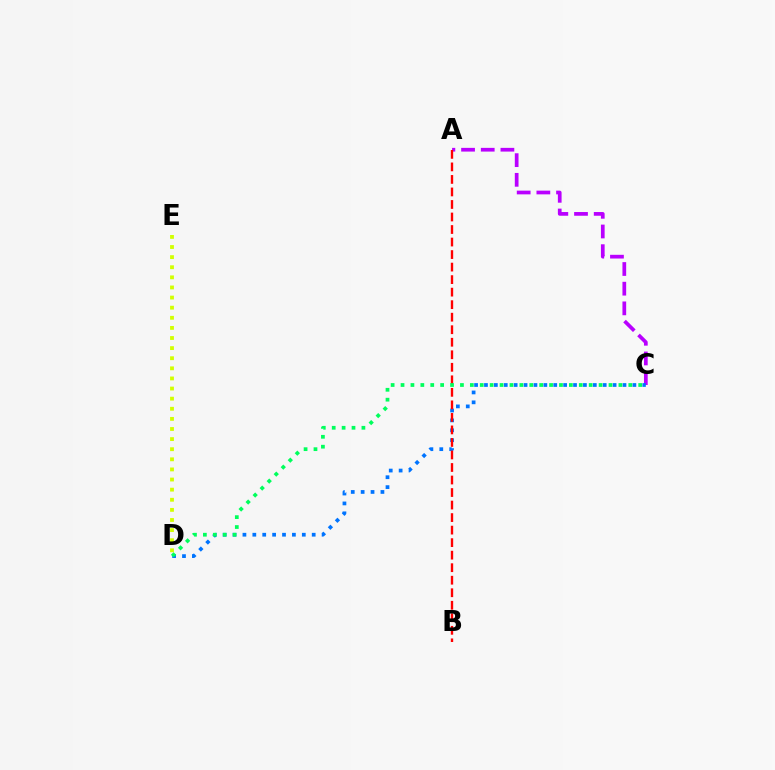{('A', 'C'): [{'color': '#b900ff', 'line_style': 'dashed', 'thickness': 2.67}], ('C', 'D'): [{'color': '#0074ff', 'line_style': 'dotted', 'thickness': 2.69}, {'color': '#00ff5c', 'line_style': 'dotted', 'thickness': 2.69}], ('A', 'B'): [{'color': '#ff0000', 'line_style': 'dashed', 'thickness': 1.7}], ('D', 'E'): [{'color': '#d1ff00', 'line_style': 'dotted', 'thickness': 2.75}]}